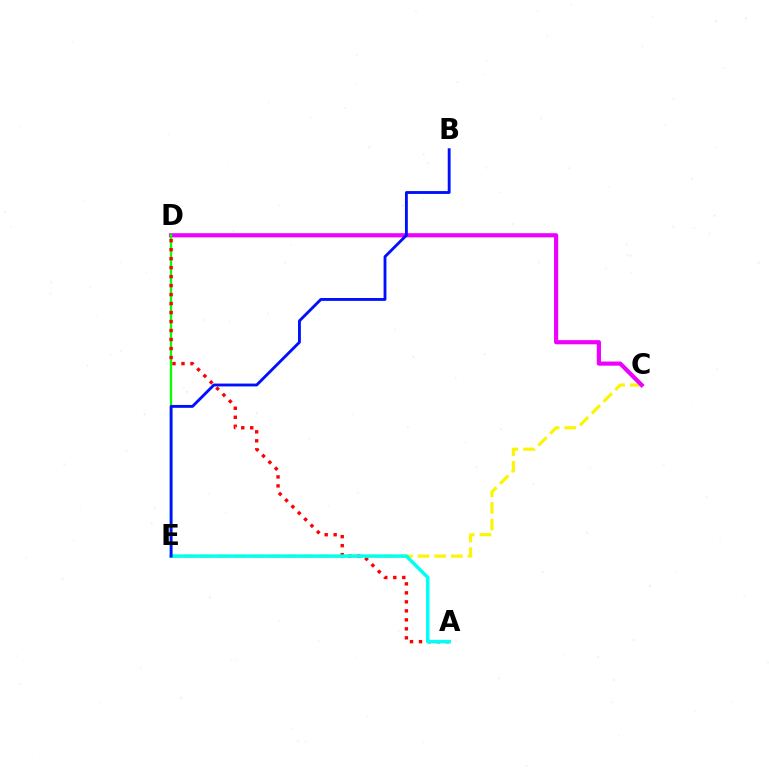{('C', 'E'): [{'color': '#fcf500', 'line_style': 'dashed', 'thickness': 2.26}], ('C', 'D'): [{'color': '#ee00ff', 'line_style': 'solid', 'thickness': 2.99}], ('D', 'E'): [{'color': '#08ff00', 'line_style': 'solid', 'thickness': 1.68}], ('A', 'D'): [{'color': '#ff0000', 'line_style': 'dotted', 'thickness': 2.44}], ('A', 'E'): [{'color': '#00fff6', 'line_style': 'solid', 'thickness': 2.51}], ('B', 'E'): [{'color': '#0010ff', 'line_style': 'solid', 'thickness': 2.06}]}